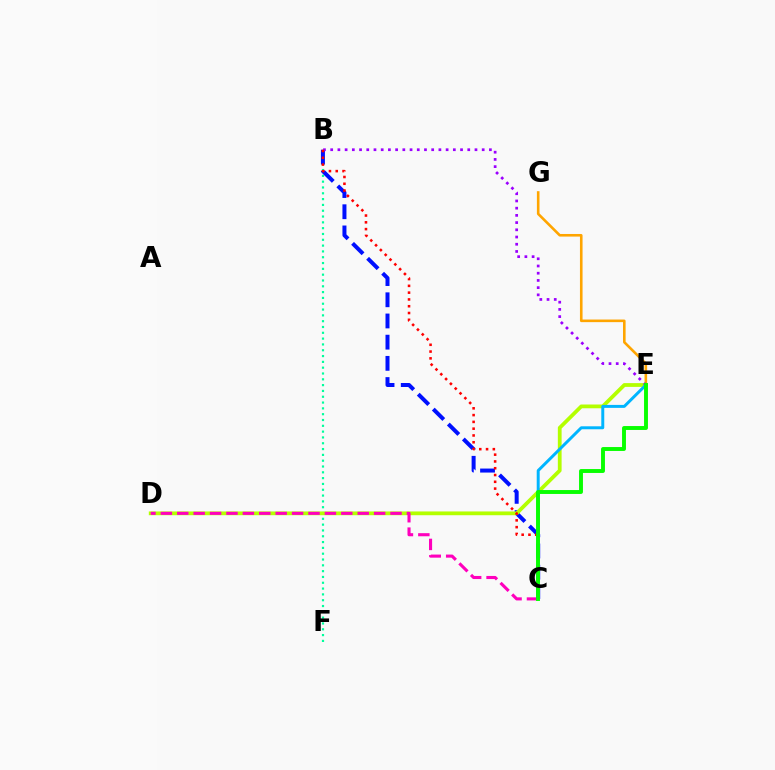{('B', 'F'): [{'color': '#00ff9d', 'line_style': 'dotted', 'thickness': 1.58}], ('B', 'C'): [{'color': '#0010ff', 'line_style': 'dashed', 'thickness': 2.88}, {'color': '#ff0000', 'line_style': 'dotted', 'thickness': 1.84}], ('E', 'G'): [{'color': '#ffa500', 'line_style': 'solid', 'thickness': 1.87}], ('D', 'E'): [{'color': '#b3ff00', 'line_style': 'solid', 'thickness': 2.71}], ('B', 'E'): [{'color': '#9b00ff', 'line_style': 'dotted', 'thickness': 1.96}], ('C', 'E'): [{'color': '#00b5ff', 'line_style': 'solid', 'thickness': 2.13}, {'color': '#08ff00', 'line_style': 'solid', 'thickness': 2.81}], ('C', 'D'): [{'color': '#ff00bd', 'line_style': 'dashed', 'thickness': 2.23}]}